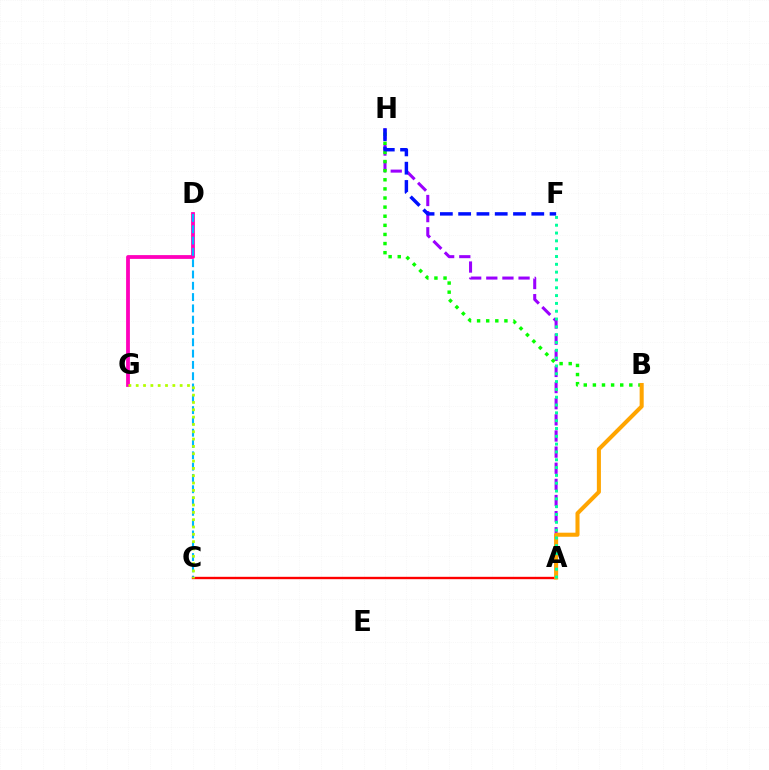{('A', 'H'): [{'color': '#9b00ff', 'line_style': 'dashed', 'thickness': 2.19}], ('D', 'G'): [{'color': '#ff00bd', 'line_style': 'solid', 'thickness': 2.73}], ('C', 'D'): [{'color': '#00b5ff', 'line_style': 'dashed', 'thickness': 1.54}], ('B', 'H'): [{'color': '#08ff00', 'line_style': 'dotted', 'thickness': 2.48}], ('A', 'C'): [{'color': '#ff0000', 'line_style': 'solid', 'thickness': 1.71}], ('A', 'B'): [{'color': '#ffa500', 'line_style': 'solid', 'thickness': 2.92}], ('F', 'H'): [{'color': '#0010ff', 'line_style': 'dashed', 'thickness': 2.48}], ('A', 'F'): [{'color': '#00ff9d', 'line_style': 'dotted', 'thickness': 2.12}], ('C', 'G'): [{'color': '#b3ff00', 'line_style': 'dotted', 'thickness': 1.99}]}